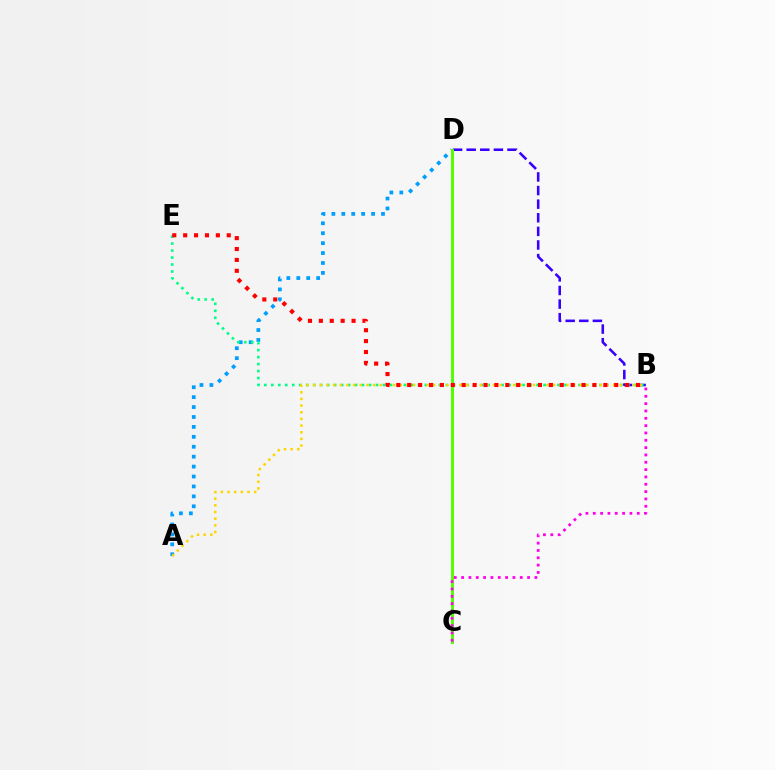{('B', 'D'): [{'color': '#3700ff', 'line_style': 'dashed', 'thickness': 1.85}], ('A', 'D'): [{'color': '#009eff', 'line_style': 'dotted', 'thickness': 2.7}], ('B', 'E'): [{'color': '#00ff86', 'line_style': 'dotted', 'thickness': 1.9}, {'color': '#ff0000', 'line_style': 'dotted', 'thickness': 2.96}], ('A', 'B'): [{'color': '#ffd500', 'line_style': 'dotted', 'thickness': 1.81}], ('C', 'D'): [{'color': '#4fff00', 'line_style': 'solid', 'thickness': 2.12}], ('B', 'C'): [{'color': '#ff00ed', 'line_style': 'dotted', 'thickness': 1.99}]}